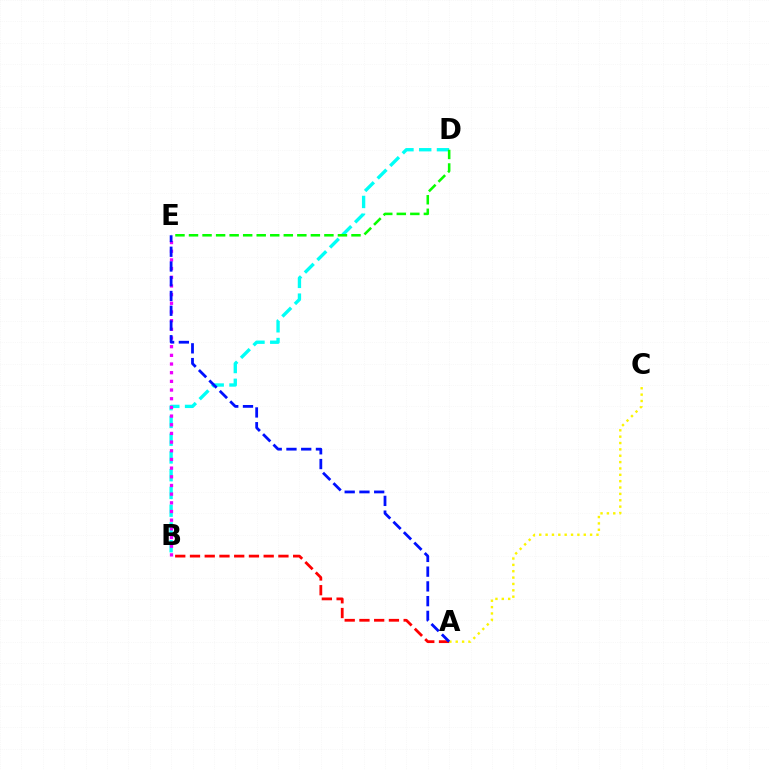{('A', 'C'): [{'color': '#fcf500', 'line_style': 'dotted', 'thickness': 1.73}], ('B', 'D'): [{'color': '#00fff6', 'line_style': 'dashed', 'thickness': 2.41}], ('A', 'B'): [{'color': '#ff0000', 'line_style': 'dashed', 'thickness': 2.0}], ('B', 'E'): [{'color': '#ee00ff', 'line_style': 'dotted', 'thickness': 2.36}], ('A', 'E'): [{'color': '#0010ff', 'line_style': 'dashed', 'thickness': 2.0}], ('D', 'E'): [{'color': '#08ff00', 'line_style': 'dashed', 'thickness': 1.84}]}